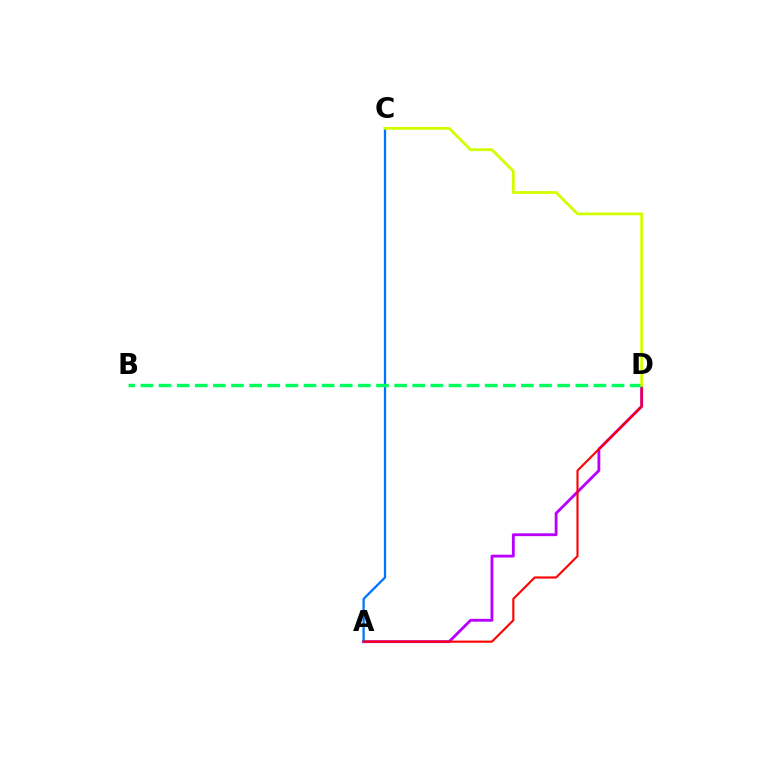{('A', 'D'): [{'color': '#b900ff', 'line_style': 'solid', 'thickness': 2.04}, {'color': '#ff0000', 'line_style': 'solid', 'thickness': 1.53}], ('A', 'C'): [{'color': '#0074ff', 'line_style': 'solid', 'thickness': 1.63}], ('B', 'D'): [{'color': '#00ff5c', 'line_style': 'dashed', 'thickness': 2.46}], ('C', 'D'): [{'color': '#d1ff00', 'line_style': 'solid', 'thickness': 2.03}]}